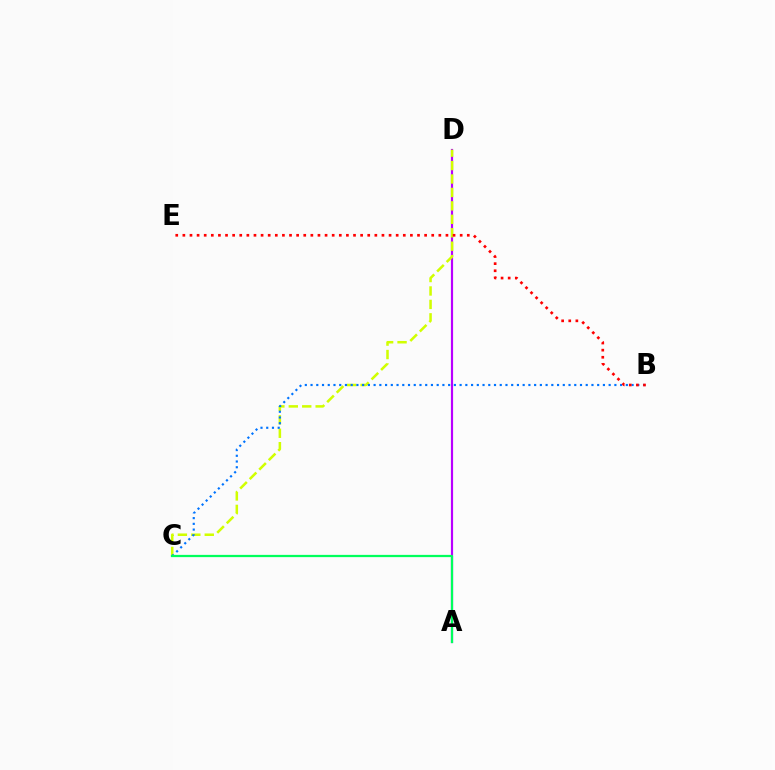{('A', 'D'): [{'color': '#b900ff', 'line_style': 'solid', 'thickness': 1.57}], ('C', 'D'): [{'color': '#d1ff00', 'line_style': 'dashed', 'thickness': 1.83}], ('B', 'C'): [{'color': '#0074ff', 'line_style': 'dotted', 'thickness': 1.56}], ('A', 'C'): [{'color': '#00ff5c', 'line_style': 'solid', 'thickness': 1.62}], ('B', 'E'): [{'color': '#ff0000', 'line_style': 'dotted', 'thickness': 1.93}]}